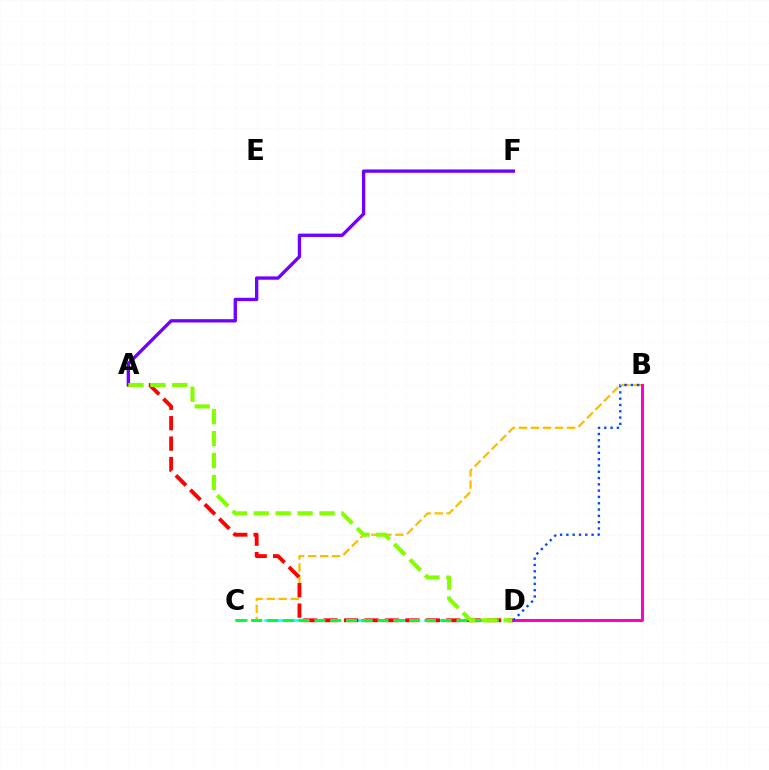{('B', 'C'): [{'color': '#ffbd00', 'line_style': 'dashed', 'thickness': 1.63}], ('C', 'D'): [{'color': '#00fff6', 'line_style': 'dashed', 'thickness': 1.81}, {'color': '#00ff39', 'line_style': 'dashed', 'thickness': 2.14}], ('A', 'F'): [{'color': '#7200ff', 'line_style': 'solid', 'thickness': 2.4}], ('A', 'D'): [{'color': '#ff0000', 'line_style': 'dashed', 'thickness': 2.78}, {'color': '#84ff00', 'line_style': 'dashed', 'thickness': 2.98}], ('B', 'D'): [{'color': '#ff00cf', 'line_style': 'solid', 'thickness': 2.16}, {'color': '#004bff', 'line_style': 'dotted', 'thickness': 1.71}]}